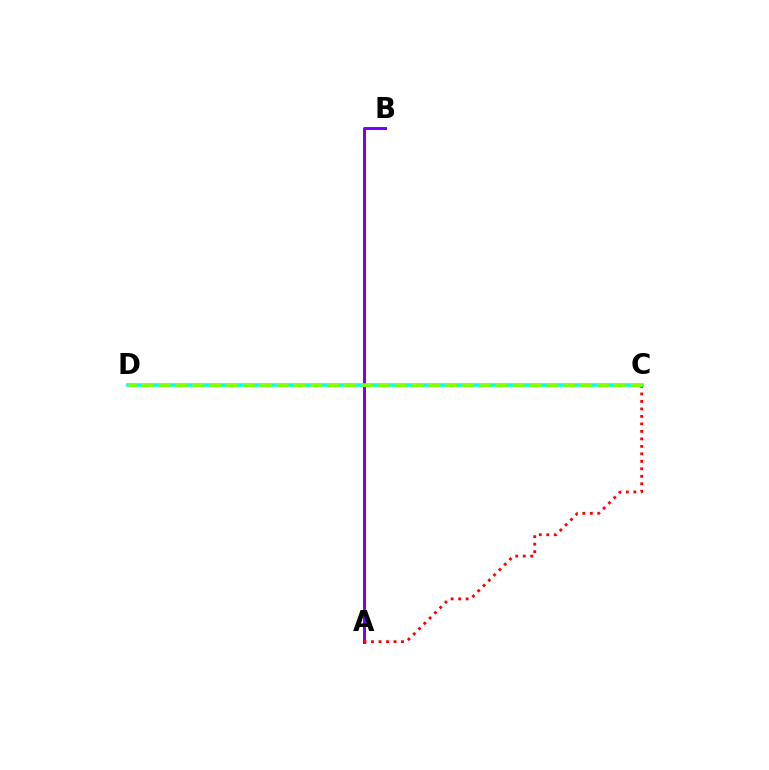{('A', 'B'): [{'color': '#7200ff', 'line_style': 'solid', 'thickness': 2.12}], ('A', 'C'): [{'color': '#ff0000', 'line_style': 'dotted', 'thickness': 2.03}], ('C', 'D'): [{'color': '#00fff6', 'line_style': 'solid', 'thickness': 2.58}, {'color': '#84ff00', 'line_style': 'dashed', 'thickness': 2.29}]}